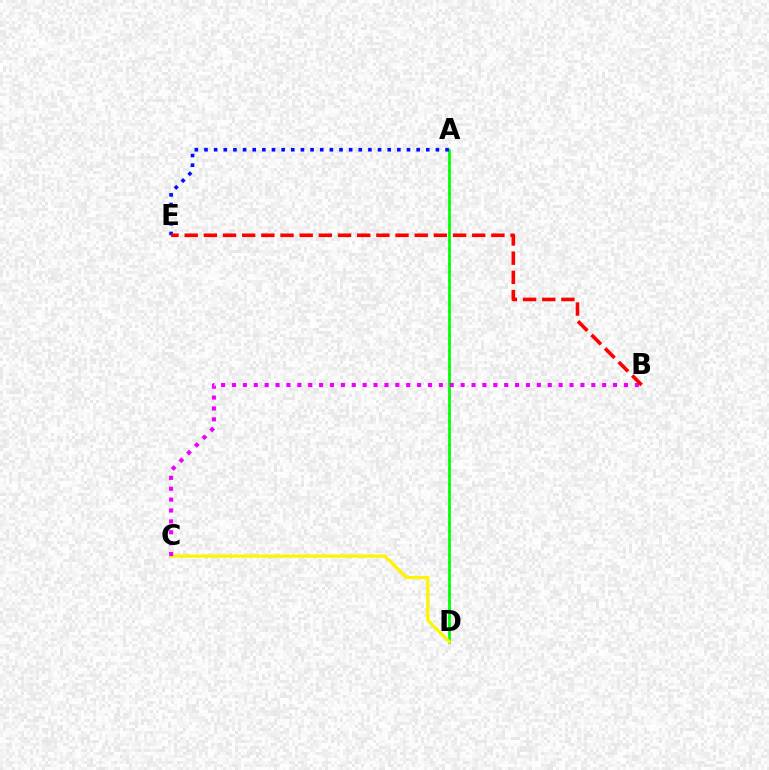{('A', 'D'): [{'color': '#00fff6', 'line_style': 'dotted', 'thickness': 2.13}, {'color': '#08ff00', 'line_style': 'solid', 'thickness': 1.96}], ('C', 'D'): [{'color': '#fcf500', 'line_style': 'solid', 'thickness': 2.31}], ('A', 'E'): [{'color': '#0010ff', 'line_style': 'dotted', 'thickness': 2.62}], ('B', 'C'): [{'color': '#ee00ff', 'line_style': 'dotted', 'thickness': 2.96}], ('B', 'E'): [{'color': '#ff0000', 'line_style': 'dashed', 'thickness': 2.6}]}